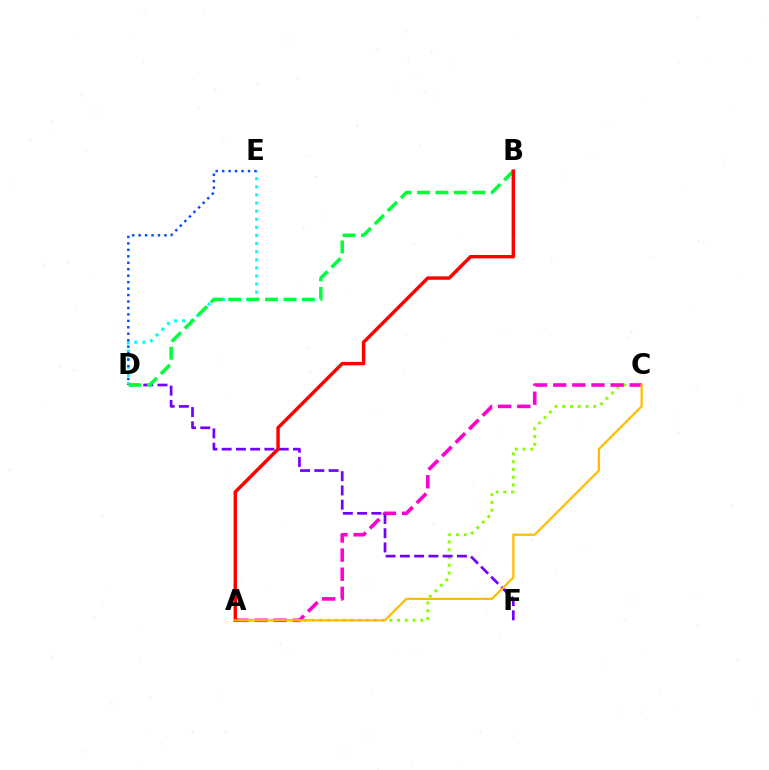{('D', 'E'): [{'color': '#00fff6', 'line_style': 'dotted', 'thickness': 2.2}, {'color': '#004bff', 'line_style': 'dotted', 'thickness': 1.75}], ('A', 'C'): [{'color': '#84ff00', 'line_style': 'dotted', 'thickness': 2.11}, {'color': '#ff00cf', 'line_style': 'dashed', 'thickness': 2.6}, {'color': '#ffbd00', 'line_style': 'solid', 'thickness': 1.63}], ('D', 'F'): [{'color': '#7200ff', 'line_style': 'dashed', 'thickness': 1.94}], ('B', 'D'): [{'color': '#00ff39', 'line_style': 'dashed', 'thickness': 2.51}], ('A', 'B'): [{'color': '#ff0000', 'line_style': 'solid', 'thickness': 2.47}]}